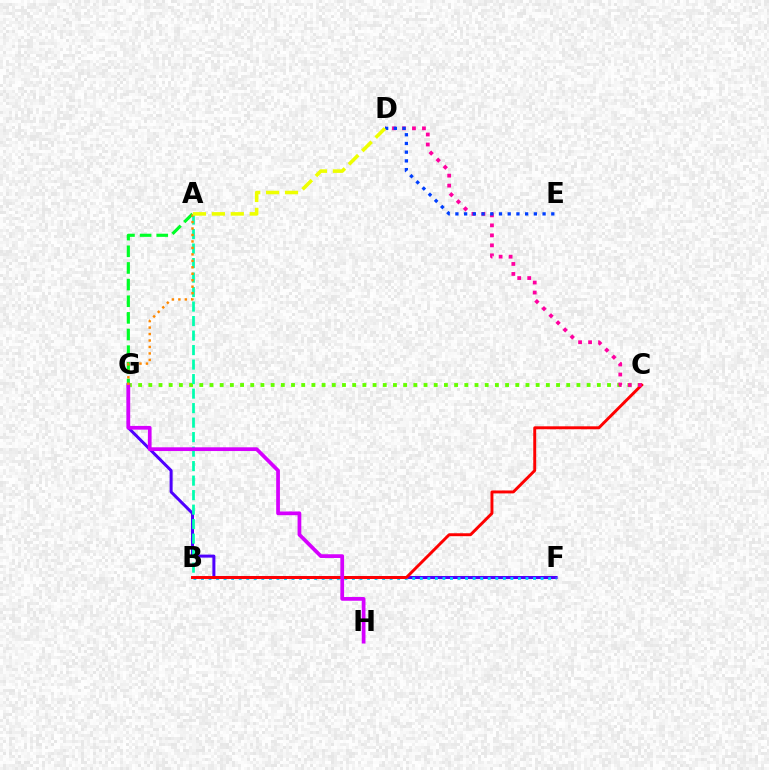{('C', 'G'): [{'color': '#66ff00', 'line_style': 'dotted', 'thickness': 2.77}], ('F', 'G'): [{'color': '#4f00ff', 'line_style': 'solid', 'thickness': 2.17}], ('A', 'G'): [{'color': '#00ff27', 'line_style': 'dashed', 'thickness': 2.26}, {'color': '#ff8800', 'line_style': 'dotted', 'thickness': 1.76}], ('B', 'F'): [{'color': '#00c7ff', 'line_style': 'dotted', 'thickness': 2.05}], ('A', 'B'): [{'color': '#00ffaf', 'line_style': 'dashed', 'thickness': 1.97}], ('B', 'C'): [{'color': '#ff0000', 'line_style': 'solid', 'thickness': 2.11}], ('C', 'D'): [{'color': '#ff00a0', 'line_style': 'dotted', 'thickness': 2.72}], ('G', 'H'): [{'color': '#d600ff', 'line_style': 'solid', 'thickness': 2.69}], ('D', 'E'): [{'color': '#003fff', 'line_style': 'dotted', 'thickness': 2.37}], ('A', 'D'): [{'color': '#eeff00', 'line_style': 'dashed', 'thickness': 2.57}]}